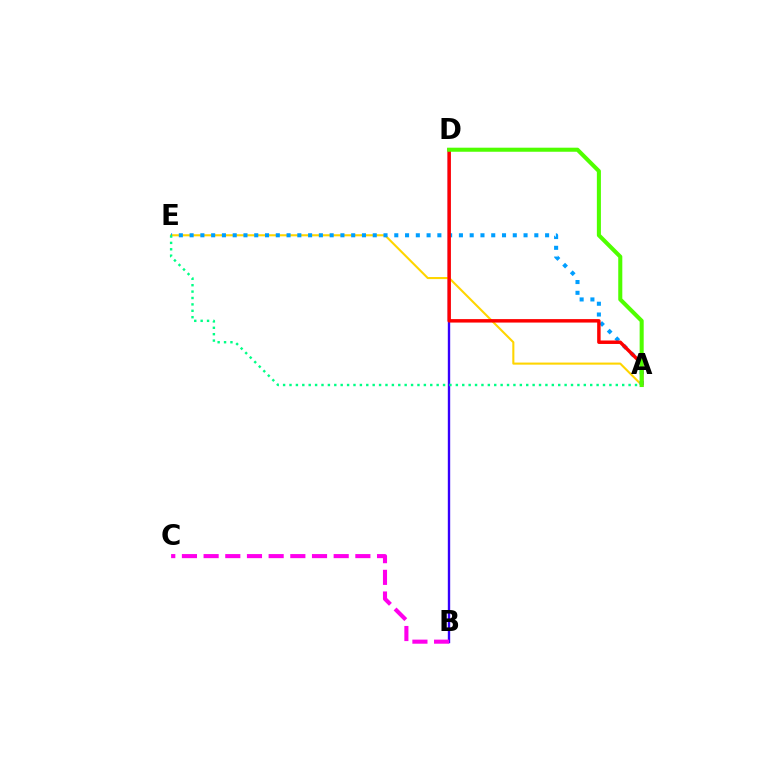{('B', 'D'): [{'color': '#3700ff', 'line_style': 'solid', 'thickness': 1.71}], ('A', 'E'): [{'color': '#ffd500', 'line_style': 'solid', 'thickness': 1.51}, {'color': '#009eff', 'line_style': 'dotted', 'thickness': 2.93}, {'color': '#00ff86', 'line_style': 'dotted', 'thickness': 1.74}], ('B', 'C'): [{'color': '#ff00ed', 'line_style': 'dashed', 'thickness': 2.95}], ('A', 'D'): [{'color': '#ff0000', 'line_style': 'solid', 'thickness': 2.49}, {'color': '#4fff00', 'line_style': 'solid', 'thickness': 2.92}]}